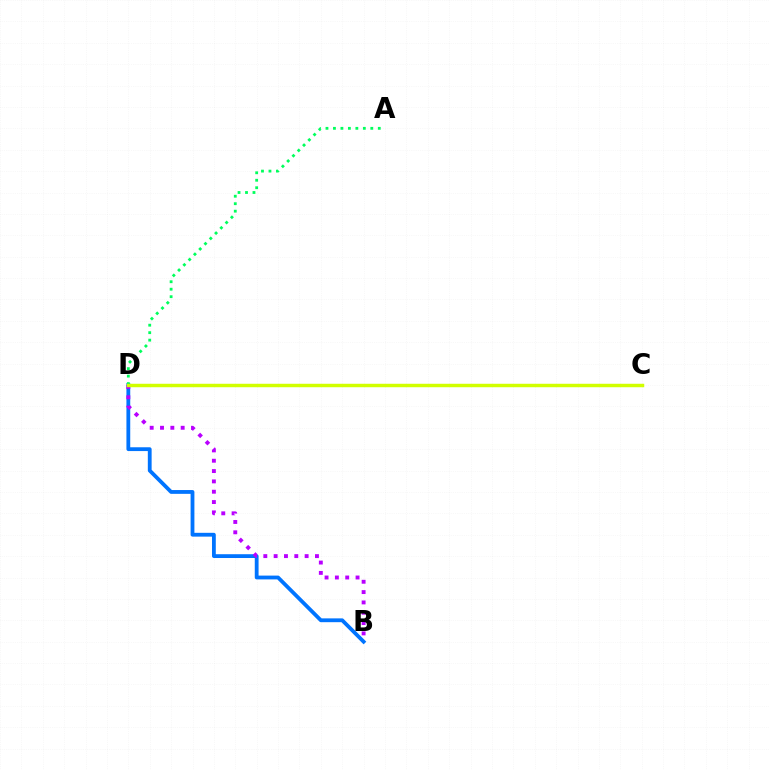{('B', 'D'): [{'color': '#0074ff', 'line_style': 'solid', 'thickness': 2.74}, {'color': '#b900ff', 'line_style': 'dotted', 'thickness': 2.81}], ('A', 'D'): [{'color': '#00ff5c', 'line_style': 'dotted', 'thickness': 2.03}], ('C', 'D'): [{'color': '#ff0000', 'line_style': 'dashed', 'thickness': 2.07}, {'color': '#d1ff00', 'line_style': 'solid', 'thickness': 2.49}]}